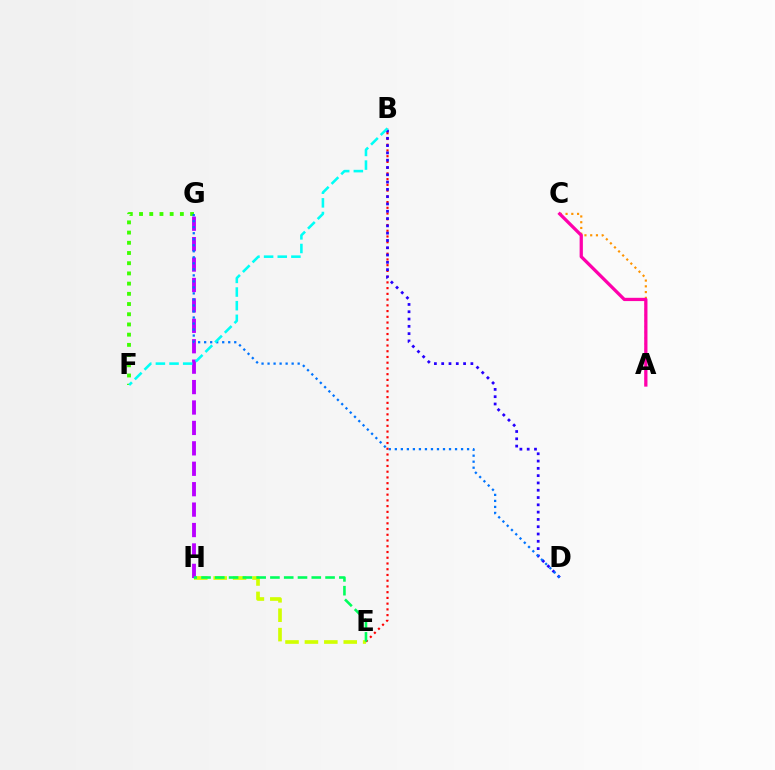{('B', 'E'): [{'color': '#ff0000', 'line_style': 'dotted', 'thickness': 1.56}], ('A', 'C'): [{'color': '#ff9400', 'line_style': 'dotted', 'thickness': 1.56}, {'color': '#ff00ac', 'line_style': 'solid', 'thickness': 2.35}], ('E', 'H'): [{'color': '#d1ff00', 'line_style': 'dashed', 'thickness': 2.64}, {'color': '#00ff5c', 'line_style': 'dashed', 'thickness': 1.87}], ('F', 'G'): [{'color': '#3dff00', 'line_style': 'dotted', 'thickness': 2.77}], ('B', 'D'): [{'color': '#2500ff', 'line_style': 'dotted', 'thickness': 1.98}], ('G', 'H'): [{'color': '#b900ff', 'line_style': 'dashed', 'thickness': 2.77}], ('D', 'G'): [{'color': '#0074ff', 'line_style': 'dotted', 'thickness': 1.64}], ('B', 'F'): [{'color': '#00fff6', 'line_style': 'dashed', 'thickness': 1.85}]}